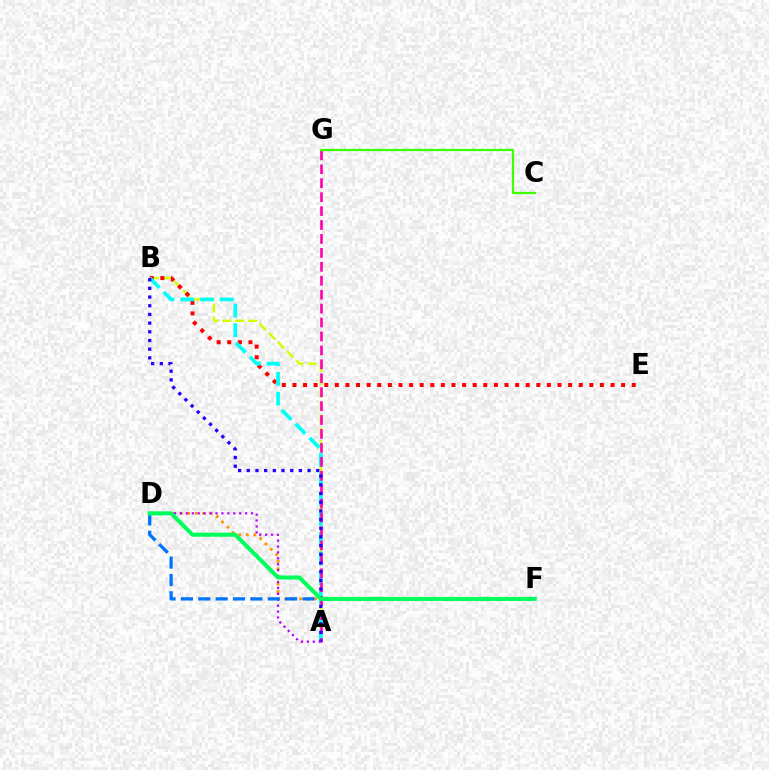{('A', 'B'): [{'color': '#d1ff00', 'line_style': 'dashed', 'thickness': 1.75}, {'color': '#00fff6', 'line_style': 'dashed', 'thickness': 2.68}, {'color': '#2500ff', 'line_style': 'dotted', 'thickness': 2.36}], ('B', 'E'): [{'color': '#ff0000', 'line_style': 'dotted', 'thickness': 2.88}], ('D', 'F'): [{'color': '#ff9400', 'line_style': 'dotted', 'thickness': 2.04}, {'color': '#0074ff', 'line_style': 'dashed', 'thickness': 2.36}, {'color': '#00ff5c', 'line_style': 'solid', 'thickness': 2.91}], ('A', 'G'): [{'color': '#ff00ac', 'line_style': 'dashed', 'thickness': 1.89}], ('A', 'D'): [{'color': '#b900ff', 'line_style': 'dotted', 'thickness': 1.61}], ('C', 'G'): [{'color': '#3dff00', 'line_style': 'solid', 'thickness': 1.62}]}